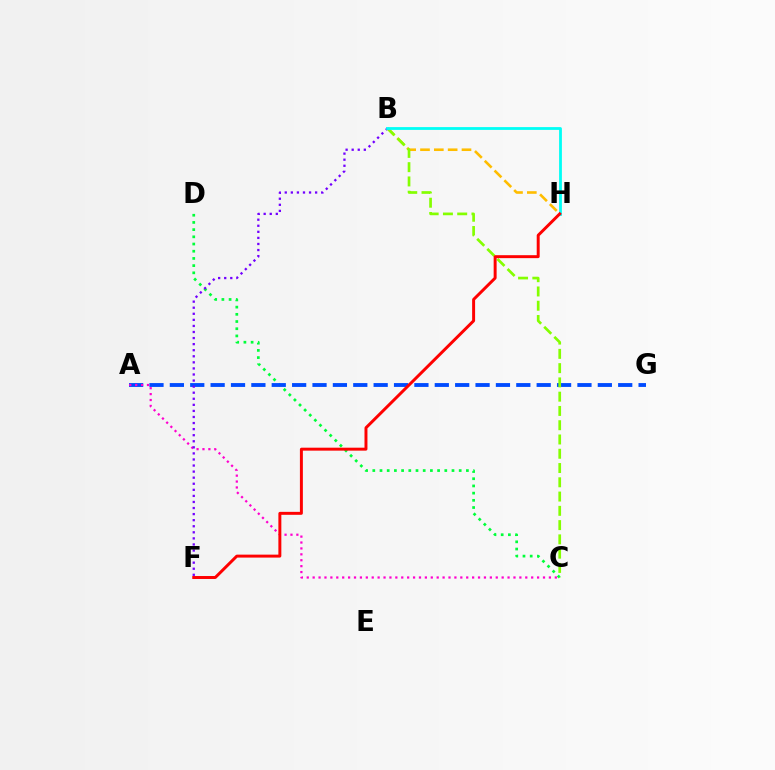{('C', 'D'): [{'color': '#00ff39', 'line_style': 'dotted', 'thickness': 1.96}], ('A', 'G'): [{'color': '#004bff', 'line_style': 'dashed', 'thickness': 2.77}], ('A', 'C'): [{'color': '#ff00cf', 'line_style': 'dotted', 'thickness': 1.6}], ('B', 'H'): [{'color': '#ffbd00', 'line_style': 'dashed', 'thickness': 1.88}, {'color': '#00fff6', 'line_style': 'solid', 'thickness': 2.01}], ('B', 'C'): [{'color': '#84ff00', 'line_style': 'dashed', 'thickness': 1.94}], ('B', 'F'): [{'color': '#7200ff', 'line_style': 'dotted', 'thickness': 1.65}], ('F', 'H'): [{'color': '#ff0000', 'line_style': 'solid', 'thickness': 2.13}]}